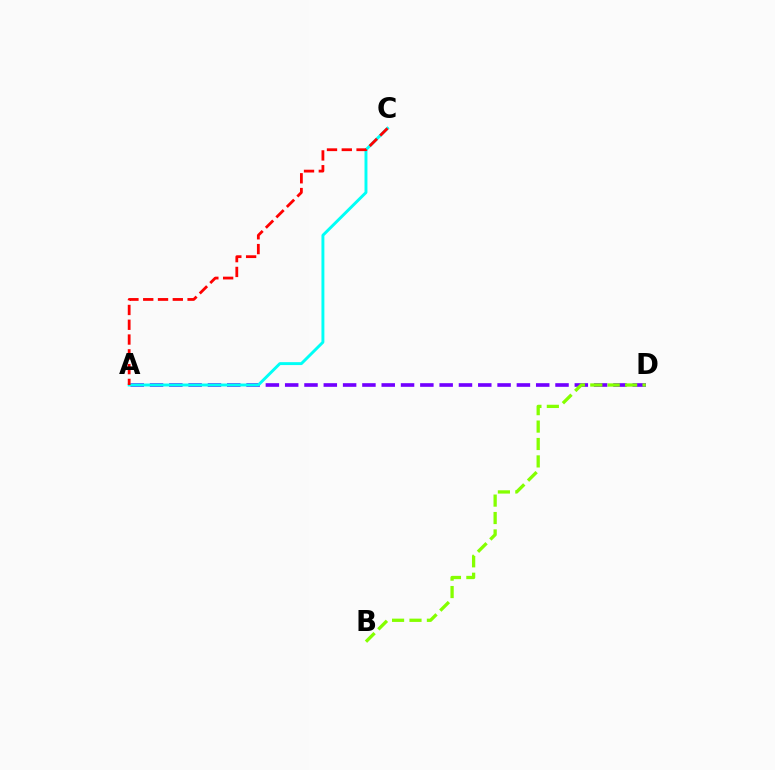{('A', 'D'): [{'color': '#7200ff', 'line_style': 'dashed', 'thickness': 2.62}], ('B', 'D'): [{'color': '#84ff00', 'line_style': 'dashed', 'thickness': 2.37}], ('A', 'C'): [{'color': '#00fff6', 'line_style': 'solid', 'thickness': 2.1}, {'color': '#ff0000', 'line_style': 'dashed', 'thickness': 2.01}]}